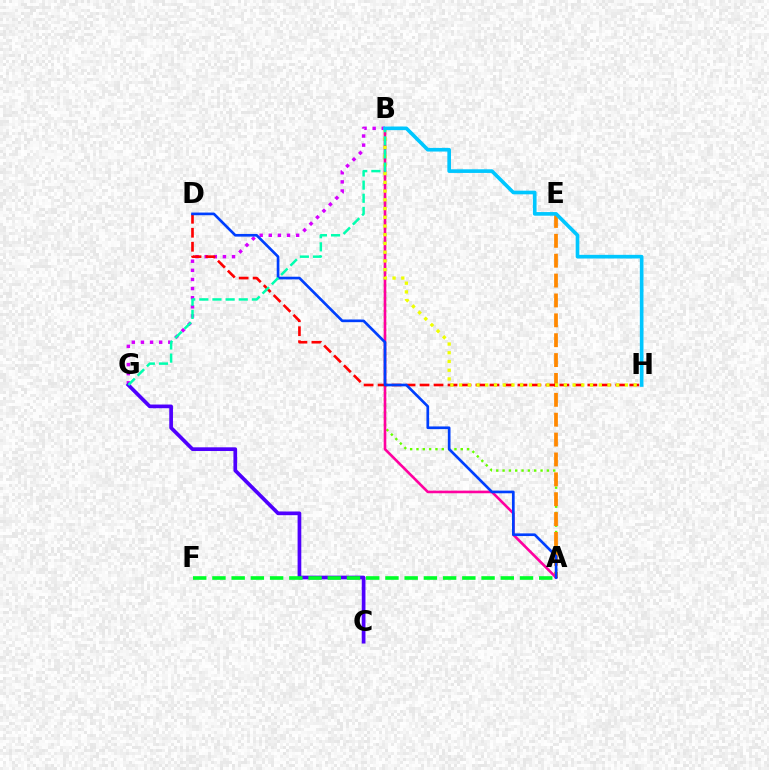{('A', 'B'): [{'color': '#66ff00', 'line_style': 'dotted', 'thickness': 1.72}, {'color': '#ff00a0', 'line_style': 'solid', 'thickness': 1.89}], ('B', 'G'): [{'color': '#d600ff', 'line_style': 'dotted', 'thickness': 2.48}, {'color': '#00ffaf', 'line_style': 'dashed', 'thickness': 1.79}], ('A', 'E'): [{'color': '#ff8800', 'line_style': 'dashed', 'thickness': 2.7}], ('D', 'H'): [{'color': '#ff0000', 'line_style': 'dashed', 'thickness': 1.9}], ('B', 'H'): [{'color': '#eeff00', 'line_style': 'dotted', 'thickness': 2.37}, {'color': '#00c7ff', 'line_style': 'solid', 'thickness': 2.63}], ('C', 'G'): [{'color': '#4f00ff', 'line_style': 'solid', 'thickness': 2.66}], ('A', 'D'): [{'color': '#003fff', 'line_style': 'solid', 'thickness': 1.92}], ('A', 'F'): [{'color': '#00ff27', 'line_style': 'dashed', 'thickness': 2.61}]}